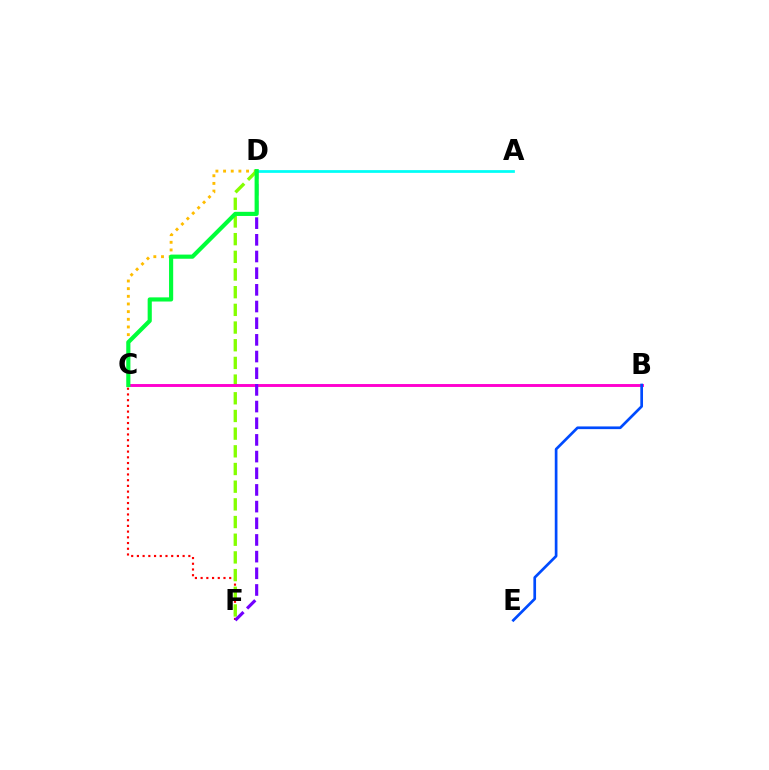{('C', 'D'): [{'color': '#ffbd00', 'line_style': 'dotted', 'thickness': 2.08}, {'color': '#00ff39', 'line_style': 'solid', 'thickness': 2.99}], ('C', 'F'): [{'color': '#ff0000', 'line_style': 'dotted', 'thickness': 1.55}], ('D', 'F'): [{'color': '#84ff00', 'line_style': 'dashed', 'thickness': 2.4}, {'color': '#7200ff', 'line_style': 'dashed', 'thickness': 2.27}], ('B', 'C'): [{'color': '#ff00cf', 'line_style': 'solid', 'thickness': 2.1}], ('A', 'D'): [{'color': '#00fff6', 'line_style': 'solid', 'thickness': 1.97}], ('B', 'E'): [{'color': '#004bff', 'line_style': 'solid', 'thickness': 1.94}]}